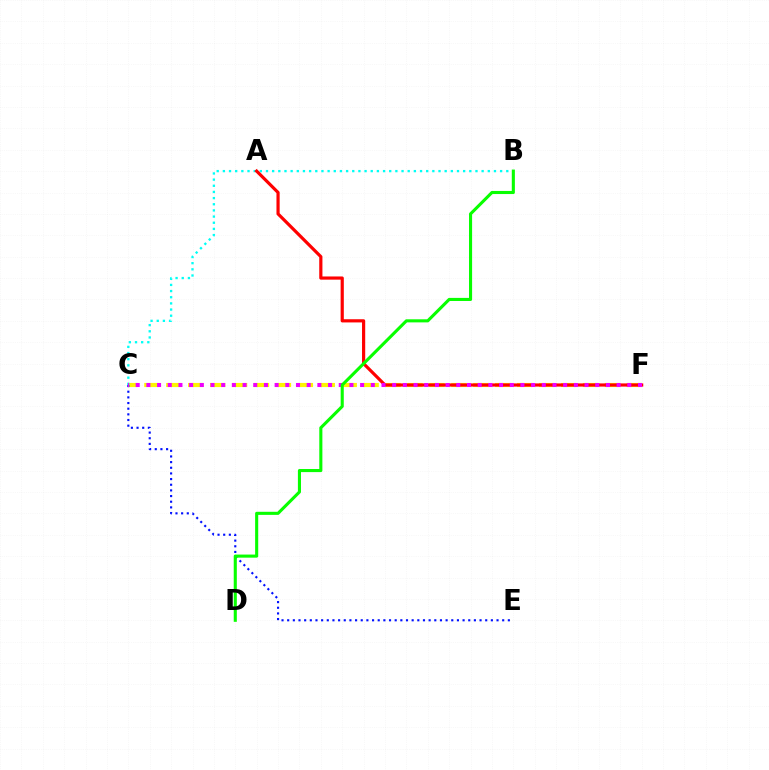{('C', 'F'): [{'color': '#fcf500', 'line_style': 'dashed', 'thickness': 2.98}, {'color': '#ee00ff', 'line_style': 'dotted', 'thickness': 2.9}], ('B', 'C'): [{'color': '#00fff6', 'line_style': 'dotted', 'thickness': 1.67}], ('A', 'F'): [{'color': '#ff0000', 'line_style': 'solid', 'thickness': 2.29}], ('C', 'E'): [{'color': '#0010ff', 'line_style': 'dotted', 'thickness': 1.54}], ('B', 'D'): [{'color': '#08ff00', 'line_style': 'solid', 'thickness': 2.23}]}